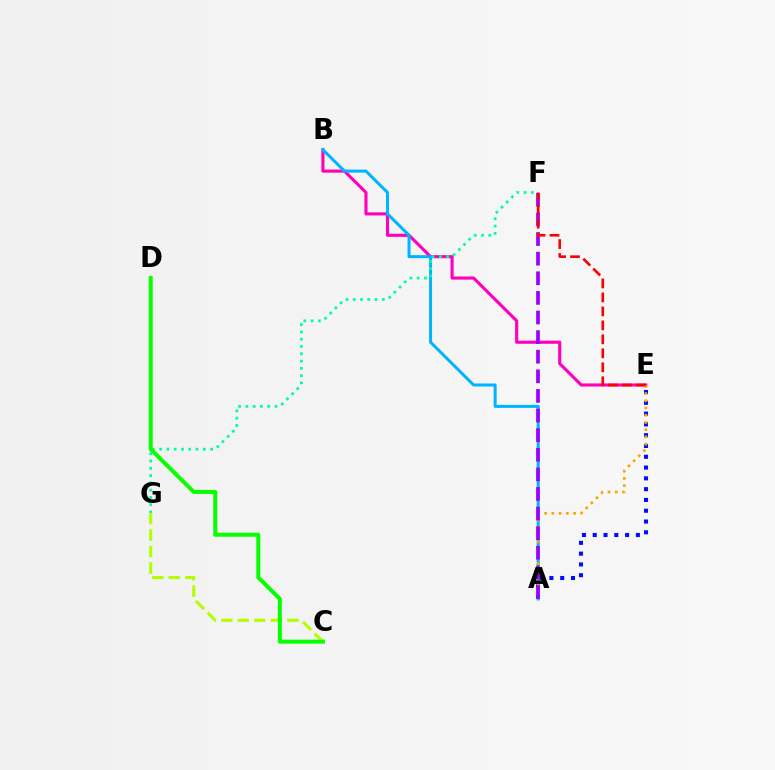{('A', 'E'): [{'color': '#0010ff', 'line_style': 'dotted', 'thickness': 2.93}, {'color': '#ffa500', 'line_style': 'dotted', 'thickness': 1.96}], ('B', 'E'): [{'color': '#ff00bd', 'line_style': 'solid', 'thickness': 2.25}], ('A', 'B'): [{'color': '#00b5ff', 'line_style': 'solid', 'thickness': 2.18}], ('A', 'F'): [{'color': '#9b00ff', 'line_style': 'dashed', 'thickness': 2.66}], ('F', 'G'): [{'color': '#00ff9d', 'line_style': 'dotted', 'thickness': 1.98}], ('C', 'G'): [{'color': '#b3ff00', 'line_style': 'dashed', 'thickness': 2.25}], ('C', 'D'): [{'color': '#08ff00', 'line_style': 'solid', 'thickness': 2.88}], ('E', 'F'): [{'color': '#ff0000', 'line_style': 'dashed', 'thickness': 1.9}]}